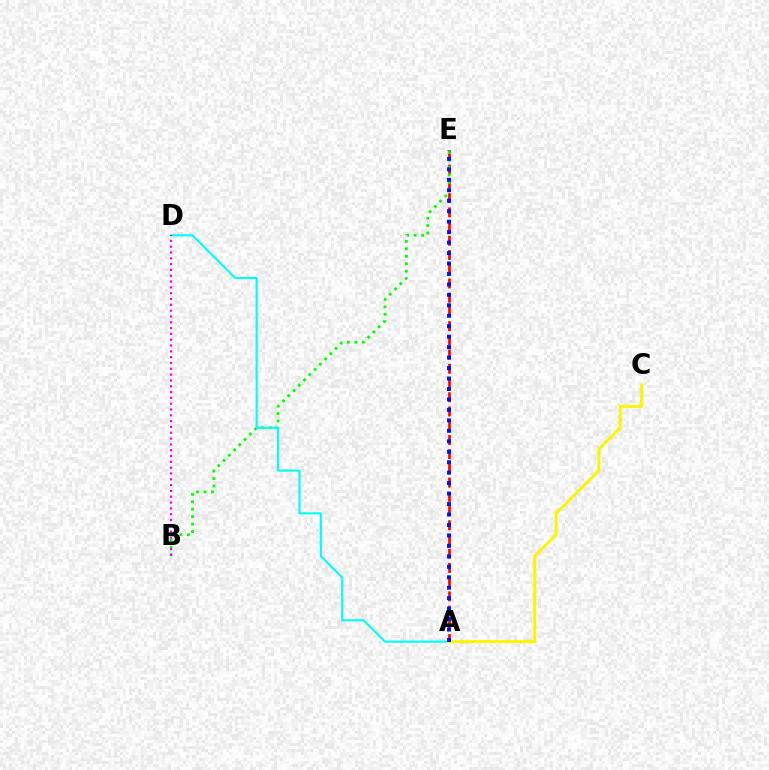{('A', 'E'): [{'color': '#ff0000', 'line_style': 'dashed', 'thickness': 1.93}, {'color': '#0010ff', 'line_style': 'dotted', 'thickness': 2.84}], ('B', 'E'): [{'color': '#08ff00', 'line_style': 'dotted', 'thickness': 2.02}], ('A', 'D'): [{'color': '#00fff6', 'line_style': 'solid', 'thickness': 1.53}], ('A', 'C'): [{'color': '#fcf500', 'line_style': 'solid', 'thickness': 2.16}], ('B', 'D'): [{'color': '#ee00ff', 'line_style': 'dotted', 'thickness': 1.58}]}